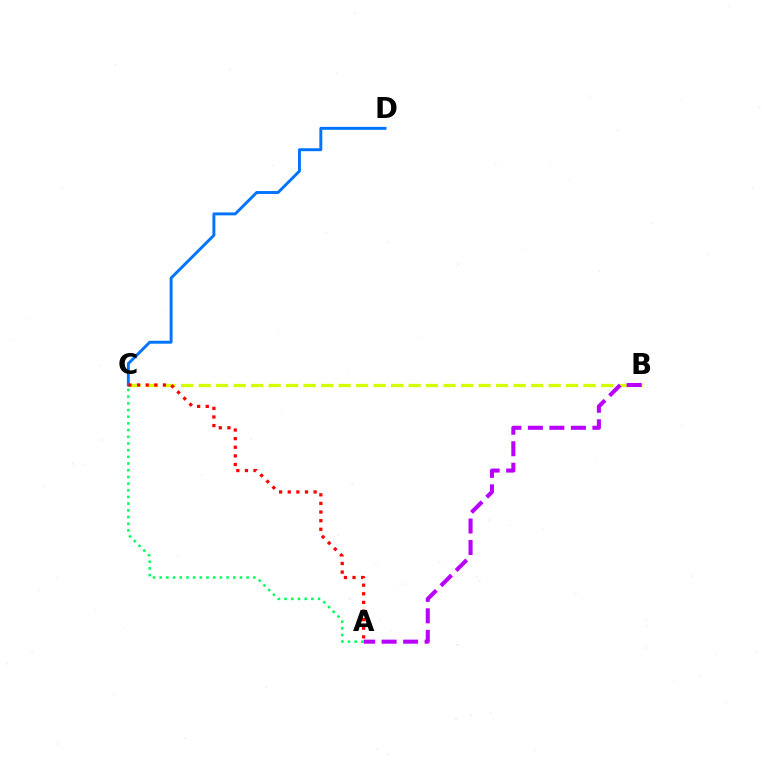{('B', 'C'): [{'color': '#d1ff00', 'line_style': 'dashed', 'thickness': 2.38}], ('C', 'D'): [{'color': '#0074ff', 'line_style': 'solid', 'thickness': 2.11}], ('A', 'B'): [{'color': '#b900ff', 'line_style': 'dashed', 'thickness': 2.92}], ('A', 'C'): [{'color': '#00ff5c', 'line_style': 'dotted', 'thickness': 1.82}, {'color': '#ff0000', 'line_style': 'dotted', 'thickness': 2.34}]}